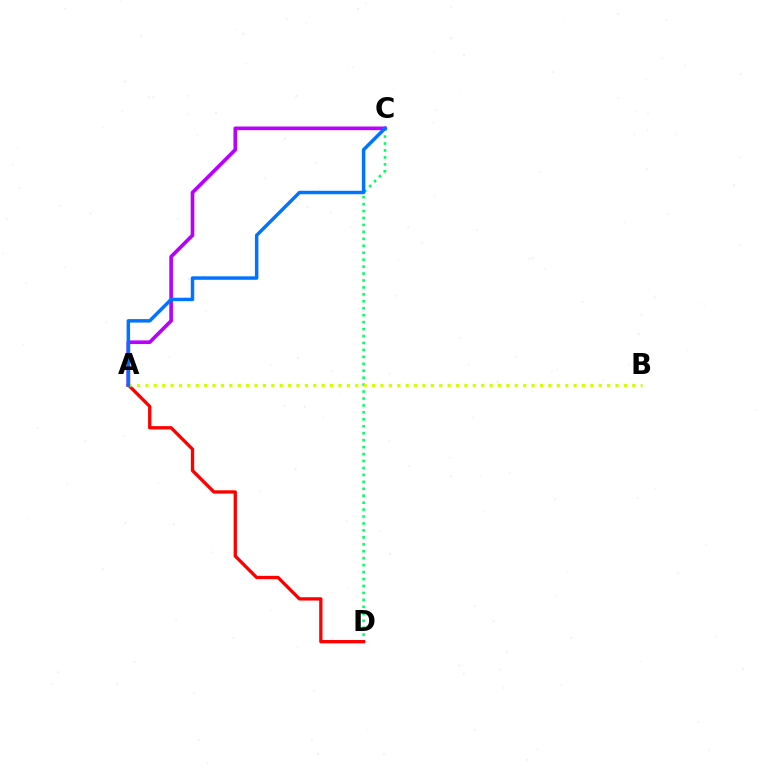{('C', 'D'): [{'color': '#00ff5c', 'line_style': 'dotted', 'thickness': 1.89}], ('A', 'D'): [{'color': '#ff0000', 'line_style': 'solid', 'thickness': 2.38}], ('A', 'B'): [{'color': '#d1ff00', 'line_style': 'dotted', 'thickness': 2.28}], ('A', 'C'): [{'color': '#b900ff', 'line_style': 'solid', 'thickness': 2.64}, {'color': '#0074ff', 'line_style': 'solid', 'thickness': 2.49}]}